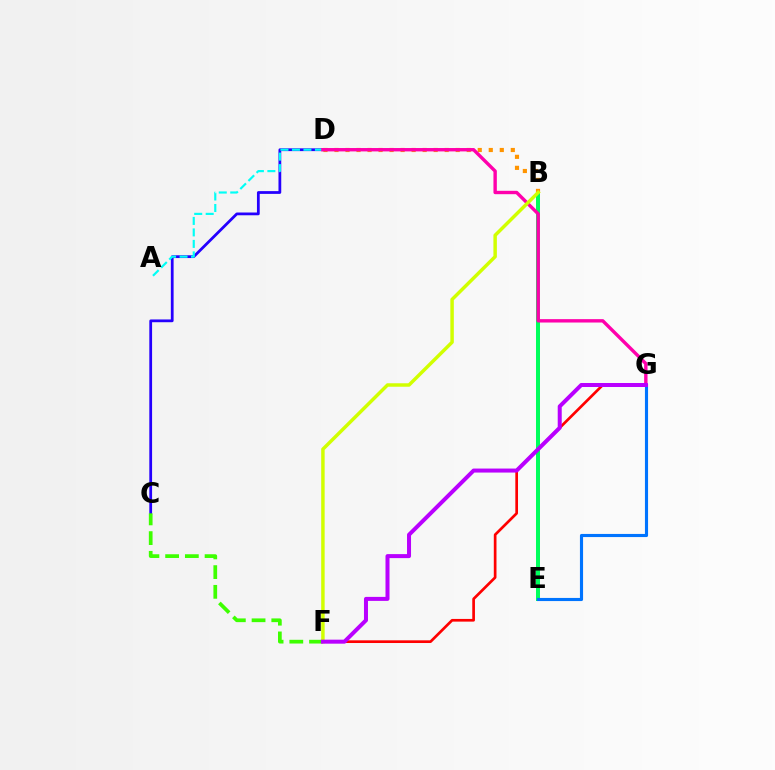{('C', 'D'): [{'color': '#2500ff', 'line_style': 'solid', 'thickness': 1.99}], ('C', 'F'): [{'color': '#3dff00', 'line_style': 'dashed', 'thickness': 2.68}], ('B', 'E'): [{'color': '#00ff5c', 'line_style': 'solid', 'thickness': 2.88}], ('A', 'D'): [{'color': '#00fff6', 'line_style': 'dashed', 'thickness': 1.56}], ('B', 'D'): [{'color': '#ff9400', 'line_style': 'dotted', 'thickness': 2.99}], ('F', 'G'): [{'color': '#ff0000', 'line_style': 'solid', 'thickness': 1.93}, {'color': '#b900ff', 'line_style': 'solid', 'thickness': 2.88}], ('E', 'G'): [{'color': '#0074ff', 'line_style': 'solid', 'thickness': 2.25}], ('D', 'G'): [{'color': '#ff00ac', 'line_style': 'solid', 'thickness': 2.44}], ('B', 'F'): [{'color': '#d1ff00', 'line_style': 'solid', 'thickness': 2.5}]}